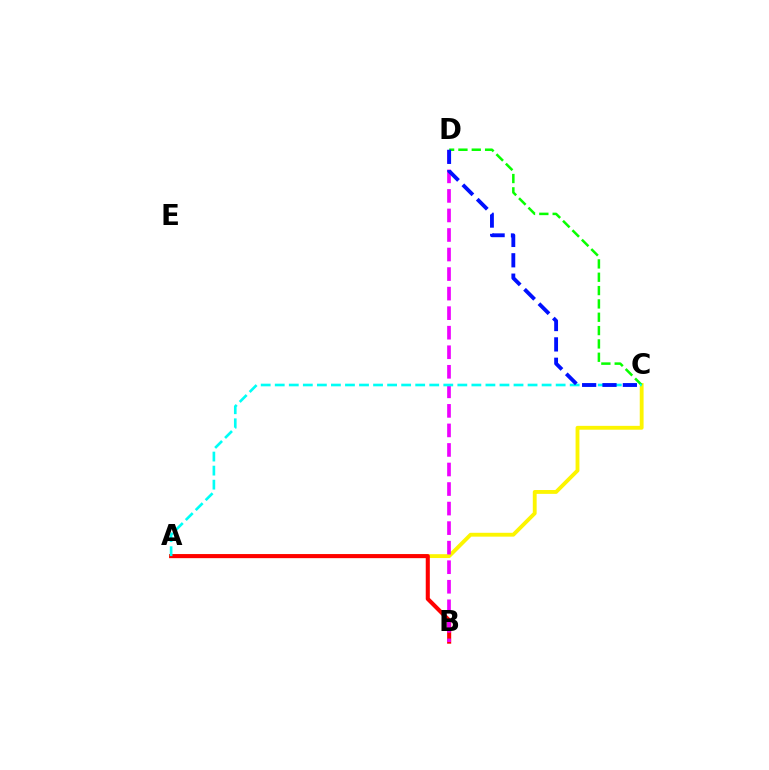{('A', 'C'): [{'color': '#fcf500', 'line_style': 'solid', 'thickness': 2.77}, {'color': '#00fff6', 'line_style': 'dashed', 'thickness': 1.91}], ('A', 'B'): [{'color': '#ff0000', 'line_style': 'solid', 'thickness': 2.93}], ('C', 'D'): [{'color': '#08ff00', 'line_style': 'dashed', 'thickness': 1.81}, {'color': '#0010ff', 'line_style': 'dashed', 'thickness': 2.77}], ('B', 'D'): [{'color': '#ee00ff', 'line_style': 'dashed', 'thickness': 2.65}]}